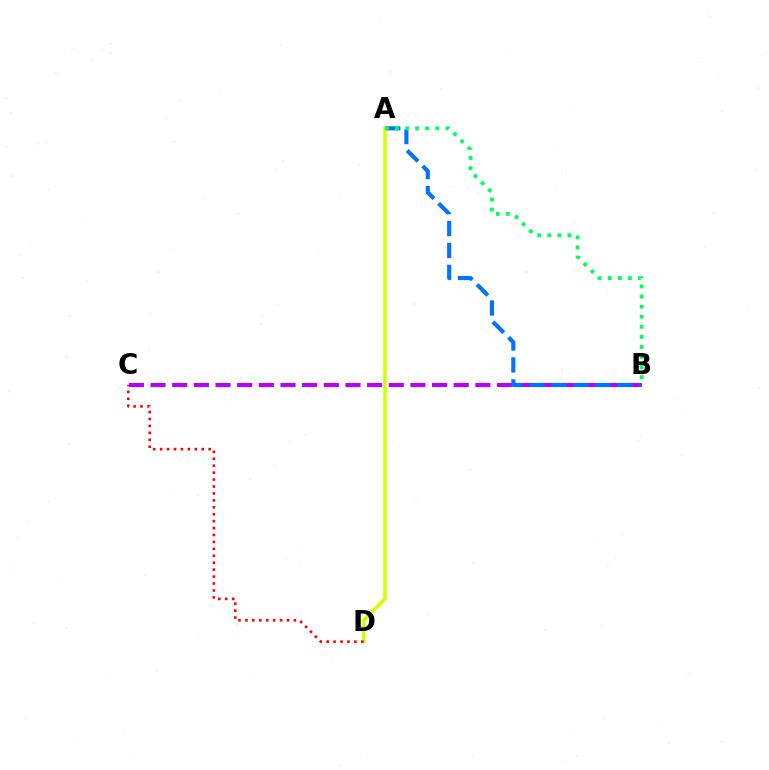{('B', 'C'): [{'color': '#b900ff', 'line_style': 'dashed', 'thickness': 2.94}], ('A', 'B'): [{'color': '#0074ff', 'line_style': 'dashed', 'thickness': 2.98}, {'color': '#00ff5c', 'line_style': 'dotted', 'thickness': 2.74}], ('A', 'D'): [{'color': '#d1ff00', 'line_style': 'solid', 'thickness': 2.53}], ('C', 'D'): [{'color': '#ff0000', 'line_style': 'dotted', 'thickness': 1.88}]}